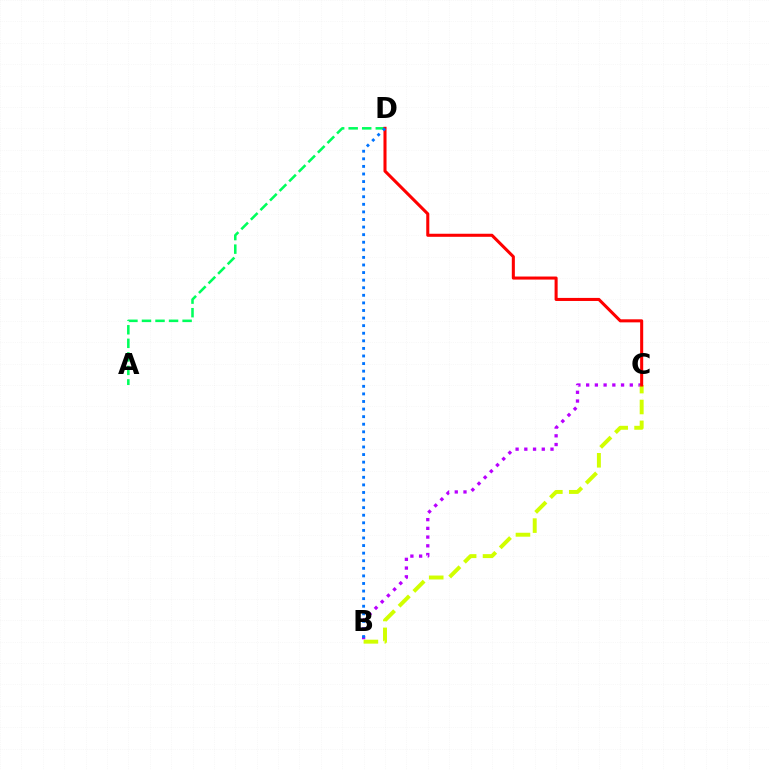{('A', 'D'): [{'color': '#00ff5c', 'line_style': 'dashed', 'thickness': 1.84}], ('B', 'C'): [{'color': '#b900ff', 'line_style': 'dotted', 'thickness': 2.37}, {'color': '#d1ff00', 'line_style': 'dashed', 'thickness': 2.84}], ('C', 'D'): [{'color': '#ff0000', 'line_style': 'solid', 'thickness': 2.2}], ('B', 'D'): [{'color': '#0074ff', 'line_style': 'dotted', 'thickness': 2.06}]}